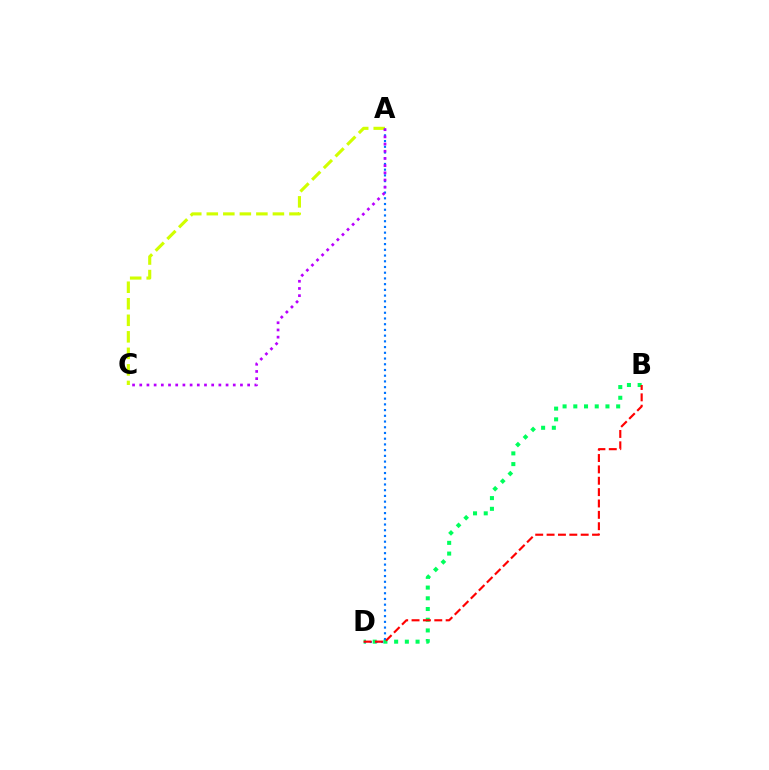{('A', 'C'): [{'color': '#d1ff00', 'line_style': 'dashed', 'thickness': 2.25}, {'color': '#b900ff', 'line_style': 'dotted', 'thickness': 1.95}], ('B', 'D'): [{'color': '#00ff5c', 'line_style': 'dotted', 'thickness': 2.91}, {'color': '#ff0000', 'line_style': 'dashed', 'thickness': 1.54}], ('A', 'D'): [{'color': '#0074ff', 'line_style': 'dotted', 'thickness': 1.56}]}